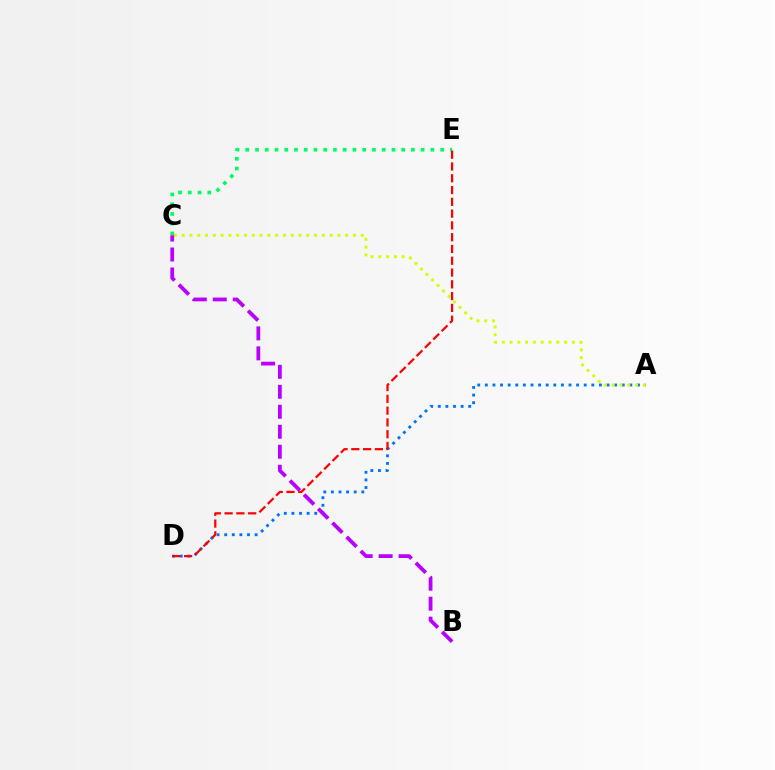{('A', 'D'): [{'color': '#0074ff', 'line_style': 'dotted', 'thickness': 2.07}], ('A', 'C'): [{'color': '#d1ff00', 'line_style': 'dotted', 'thickness': 2.12}], ('C', 'E'): [{'color': '#00ff5c', 'line_style': 'dotted', 'thickness': 2.65}], ('B', 'C'): [{'color': '#b900ff', 'line_style': 'dashed', 'thickness': 2.71}], ('D', 'E'): [{'color': '#ff0000', 'line_style': 'dashed', 'thickness': 1.6}]}